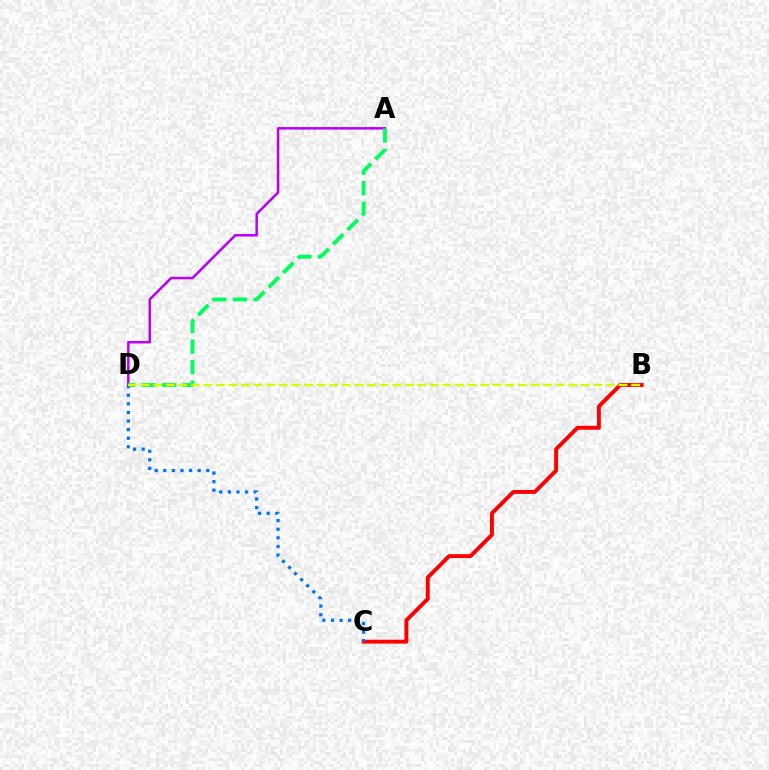{('B', 'C'): [{'color': '#ff0000', 'line_style': 'solid', 'thickness': 2.81}], ('A', 'D'): [{'color': '#b900ff', 'line_style': 'solid', 'thickness': 1.81}, {'color': '#00ff5c', 'line_style': 'dashed', 'thickness': 2.79}], ('C', 'D'): [{'color': '#0074ff', 'line_style': 'dotted', 'thickness': 2.34}], ('B', 'D'): [{'color': '#d1ff00', 'line_style': 'dashed', 'thickness': 1.71}]}